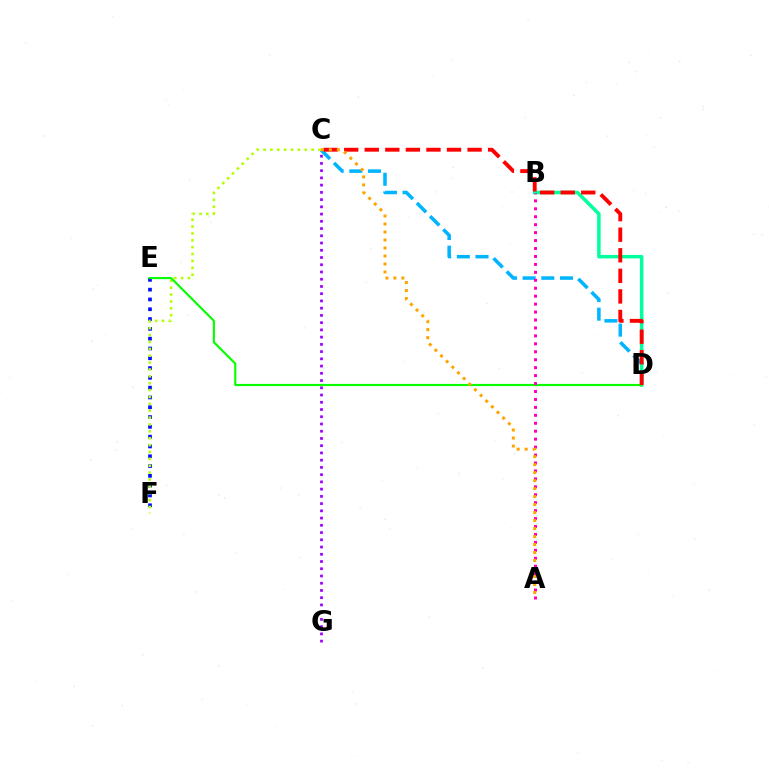{('C', 'G'): [{'color': '#9b00ff', 'line_style': 'dotted', 'thickness': 1.97}], ('C', 'D'): [{'color': '#00b5ff', 'line_style': 'dashed', 'thickness': 2.54}, {'color': '#ff0000', 'line_style': 'dashed', 'thickness': 2.79}], ('E', 'F'): [{'color': '#0010ff', 'line_style': 'dotted', 'thickness': 2.66}], ('B', 'D'): [{'color': '#00ff9d', 'line_style': 'solid', 'thickness': 2.51}], ('C', 'F'): [{'color': '#b3ff00', 'line_style': 'dotted', 'thickness': 1.87}], ('D', 'E'): [{'color': '#08ff00', 'line_style': 'solid', 'thickness': 1.55}], ('A', 'B'): [{'color': '#ff00bd', 'line_style': 'dotted', 'thickness': 2.16}], ('A', 'C'): [{'color': '#ffa500', 'line_style': 'dotted', 'thickness': 2.17}]}